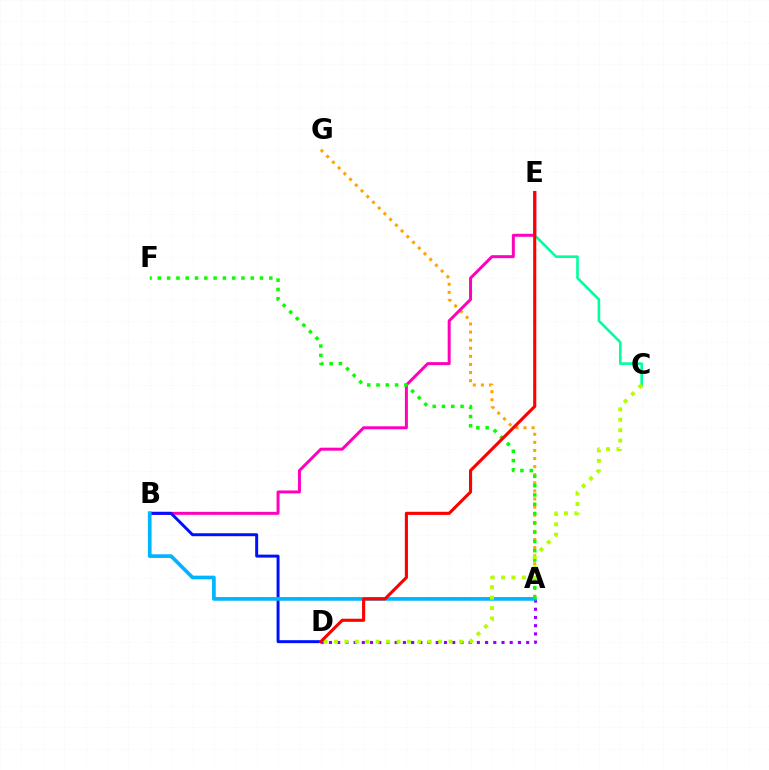{('A', 'G'): [{'color': '#ffa500', 'line_style': 'dotted', 'thickness': 2.2}], ('A', 'D'): [{'color': '#9b00ff', 'line_style': 'dotted', 'thickness': 2.23}], ('B', 'E'): [{'color': '#ff00bd', 'line_style': 'solid', 'thickness': 2.14}], ('C', 'E'): [{'color': '#00ff9d', 'line_style': 'solid', 'thickness': 1.87}], ('B', 'D'): [{'color': '#0010ff', 'line_style': 'solid', 'thickness': 2.13}], ('A', 'B'): [{'color': '#00b5ff', 'line_style': 'solid', 'thickness': 2.66}], ('A', 'F'): [{'color': '#08ff00', 'line_style': 'dotted', 'thickness': 2.52}], ('C', 'D'): [{'color': '#b3ff00', 'line_style': 'dotted', 'thickness': 2.83}], ('D', 'E'): [{'color': '#ff0000', 'line_style': 'solid', 'thickness': 2.24}]}